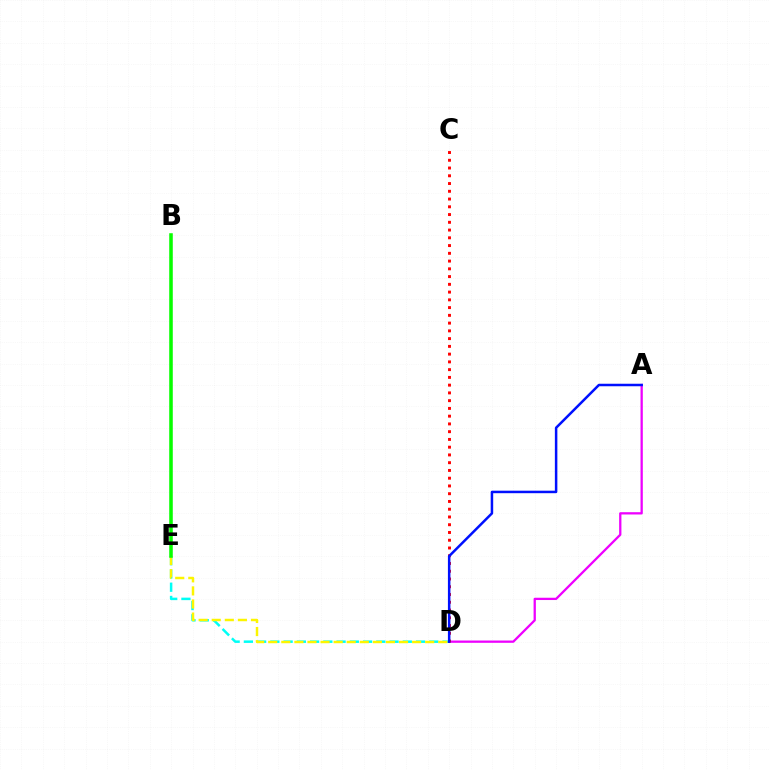{('A', 'D'): [{'color': '#ee00ff', 'line_style': 'solid', 'thickness': 1.64}, {'color': '#0010ff', 'line_style': 'solid', 'thickness': 1.8}], ('D', 'E'): [{'color': '#00fff6', 'line_style': 'dashed', 'thickness': 1.8}, {'color': '#fcf500', 'line_style': 'dashed', 'thickness': 1.78}], ('C', 'D'): [{'color': '#ff0000', 'line_style': 'dotted', 'thickness': 2.11}], ('B', 'E'): [{'color': '#08ff00', 'line_style': 'solid', 'thickness': 2.56}]}